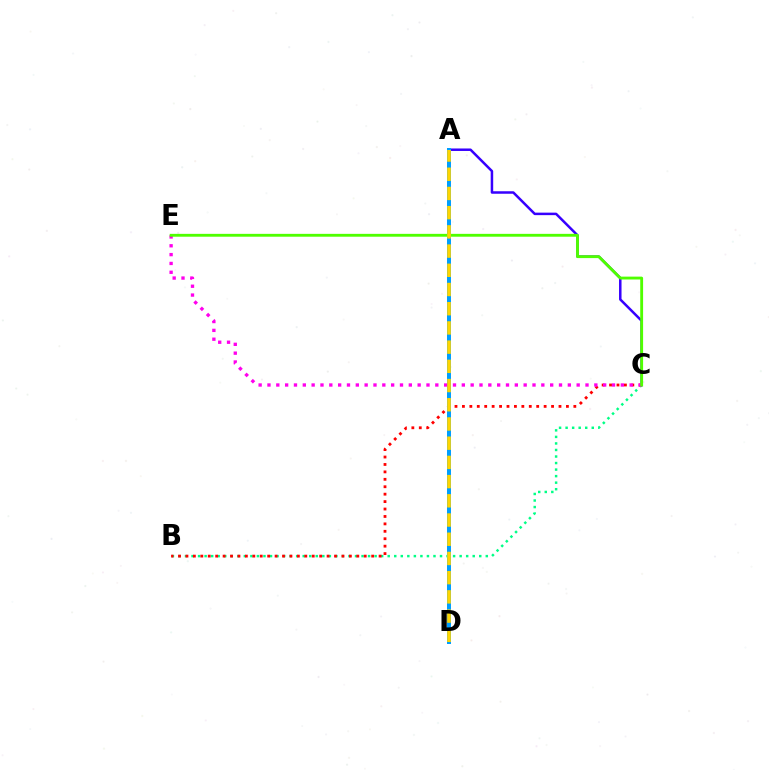{('A', 'C'): [{'color': '#3700ff', 'line_style': 'solid', 'thickness': 1.8}], ('B', 'C'): [{'color': '#00ff86', 'line_style': 'dotted', 'thickness': 1.78}, {'color': '#ff0000', 'line_style': 'dotted', 'thickness': 2.02}], ('A', 'D'): [{'color': '#009eff', 'line_style': 'solid', 'thickness': 2.87}, {'color': '#ffd500', 'line_style': 'dashed', 'thickness': 2.61}], ('C', 'E'): [{'color': '#ff00ed', 'line_style': 'dotted', 'thickness': 2.4}, {'color': '#4fff00', 'line_style': 'solid', 'thickness': 2.06}]}